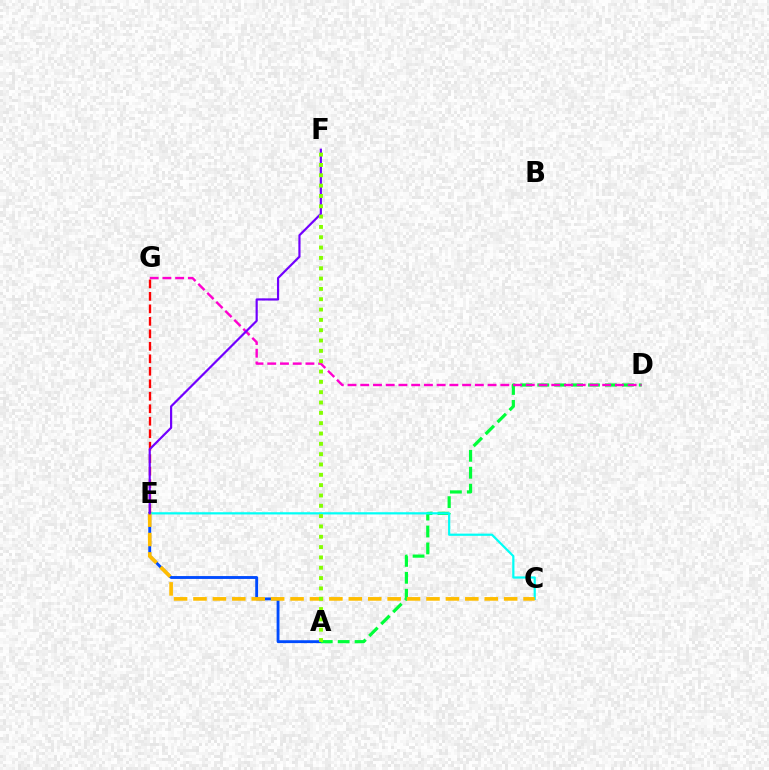{('A', 'E'): [{'color': '#004bff', 'line_style': 'solid', 'thickness': 2.06}], ('A', 'D'): [{'color': '#00ff39', 'line_style': 'dashed', 'thickness': 2.3}], ('D', 'G'): [{'color': '#ff00cf', 'line_style': 'dashed', 'thickness': 1.73}], ('C', 'E'): [{'color': '#00fff6', 'line_style': 'solid', 'thickness': 1.59}, {'color': '#ffbd00', 'line_style': 'dashed', 'thickness': 2.64}], ('E', 'G'): [{'color': '#ff0000', 'line_style': 'dashed', 'thickness': 1.7}], ('E', 'F'): [{'color': '#7200ff', 'line_style': 'solid', 'thickness': 1.57}], ('A', 'F'): [{'color': '#84ff00', 'line_style': 'dotted', 'thickness': 2.81}]}